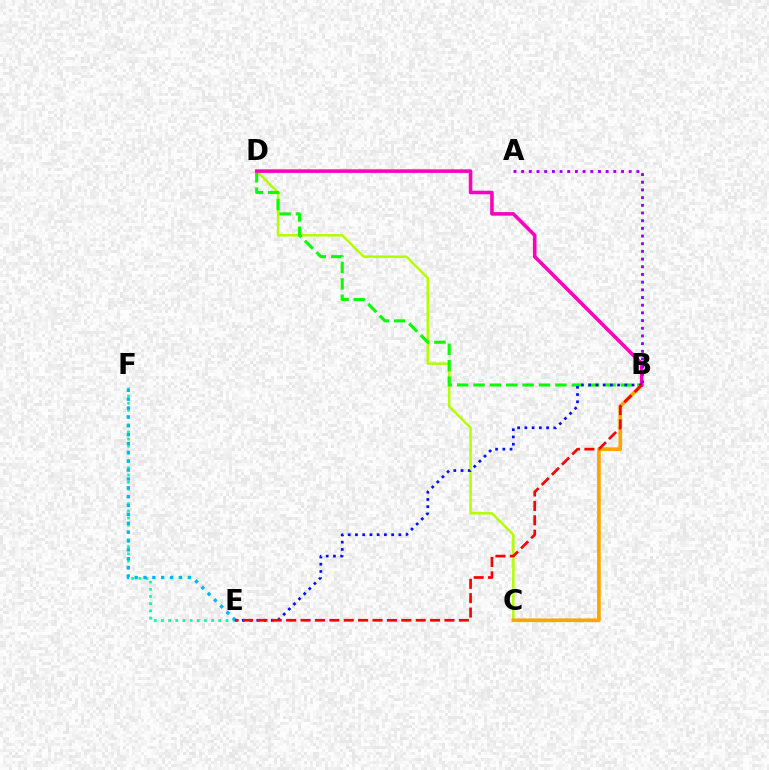{('C', 'D'): [{'color': '#b3ff00', 'line_style': 'solid', 'thickness': 1.79}], ('B', 'C'): [{'color': '#ffa500', 'line_style': 'solid', 'thickness': 2.67}], ('E', 'F'): [{'color': '#00ff9d', 'line_style': 'dotted', 'thickness': 1.95}, {'color': '#00b5ff', 'line_style': 'dotted', 'thickness': 2.41}], ('B', 'D'): [{'color': '#08ff00', 'line_style': 'dashed', 'thickness': 2.22}, {'color': '#ff00bd', 'line_style': 'solid', 'thickness': 2.57}], ('A', 'B'): [{'color': '#9b00ff', 'line_style': 'dotted', 'thickness': 2.09}], ('B', 'E'): [{'color': '#0010ff', 'line_style': 'dotted', 'thickness': 1.97}, {'color': '#ff0000', 'line_style': 'dashed', 'thickness': 1.96}]}